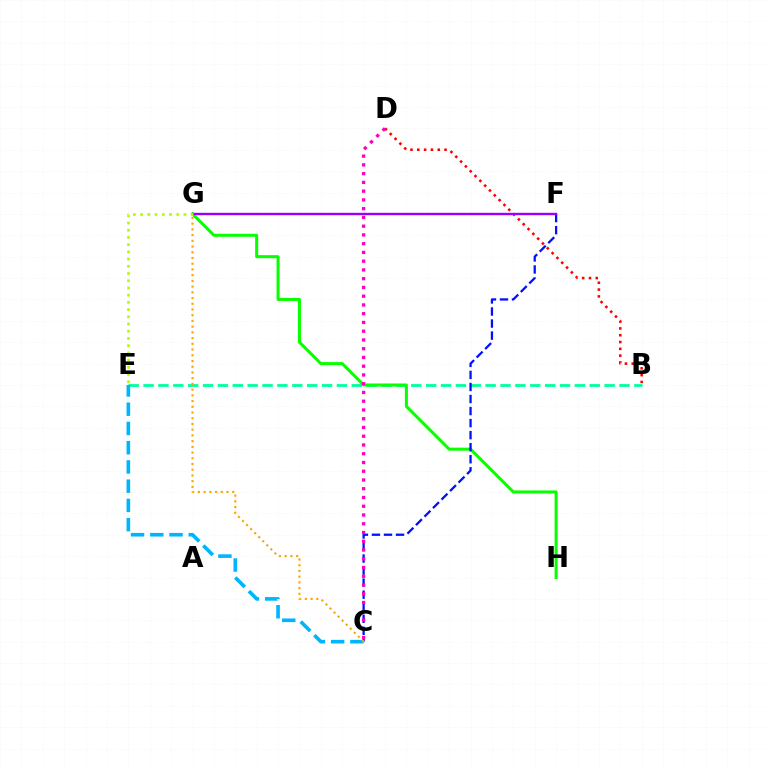{('B', 'E'): [{'color': '#00ff9d', 'line_style': 'dashed', 'thickness': 2.02}], ('B', 'D'): [{'color': '#ff0000', 'line_style': 'dotted', 'thickness': 1.85}], ('G', 'H'): [{'color': '#08ff00', 'line_style': 'solid', 'thickness': 2.18}], ('C', 'F'): [{'color': '#0010ff', 'line_style': 'dashed', 'thickness': 1.64}], ('F', 'G'): [{'color': '#9b00ff', 'line_style': 'solid', 'thickness': 1.73}], ('E', 'G'): [{'color': '#b3ff00', 'line_style': 'dotted', 'thickness': 1.96}], ('C', 'E'): [{'color': '#00b5ff', 'line_style': 'dashed', 'thickness': 2.61}], ('C', 'G'): [{'color': '#ffa500', 'line_style': 'dotted', 'thickness': 1.55}], ('C', 'D'): [{'color': '#ff00bd', 'line_style': 'dotted', 'thickness': 2.38}]}